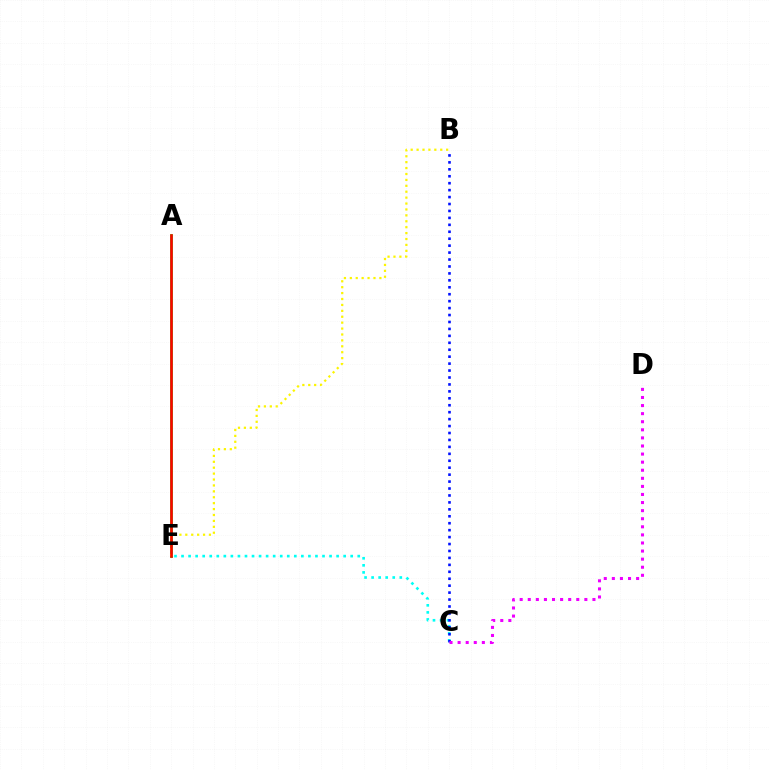{('C', 'E'): [{'color': '#00fff6', 'line_style': 'dotted', 'thickness': 1.92}], ('A', 'E'): [{'color': '#08ff00', 'line_style': 'solid', 'thickness': 1.95}, {'color': '#ff0000', 'line_style': 'solid', 'thickness': 1.85}], ('B', 'C'): [{'color': '#0010ff', 'line_style': 'dotted', 'thickness': 1.89}], ('C', 'D'): [{'color': '#ee00ff', 'line_style': 'dotted', 'thickness': 2.2}], ('B', 'E'): [{'color': '#fcf500', 'line_style': 'dotted', 'thickness': 1.61}]}